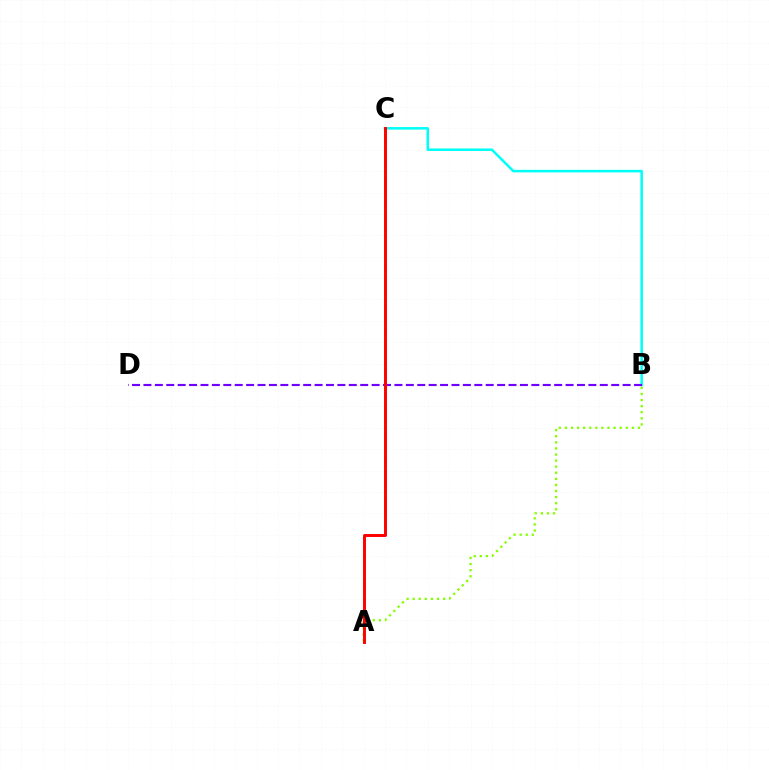{('B', 'C'): [{'color': '#00fff6', 'line_style': 'solid', 'thickness': 1.83}], ('A', 'B'): [{'color': '#84ff00', 'line_style': 'dotted', 'thickness': 1.65}], ('B', 'D'): [{'color': '#7200ff', 'line_style': 'dashed', 'thickness': 1.55}], ('A', 'C'): [{'color': '#ff0000', 'line_style': 'solid', 'thickness': 2.12}]}